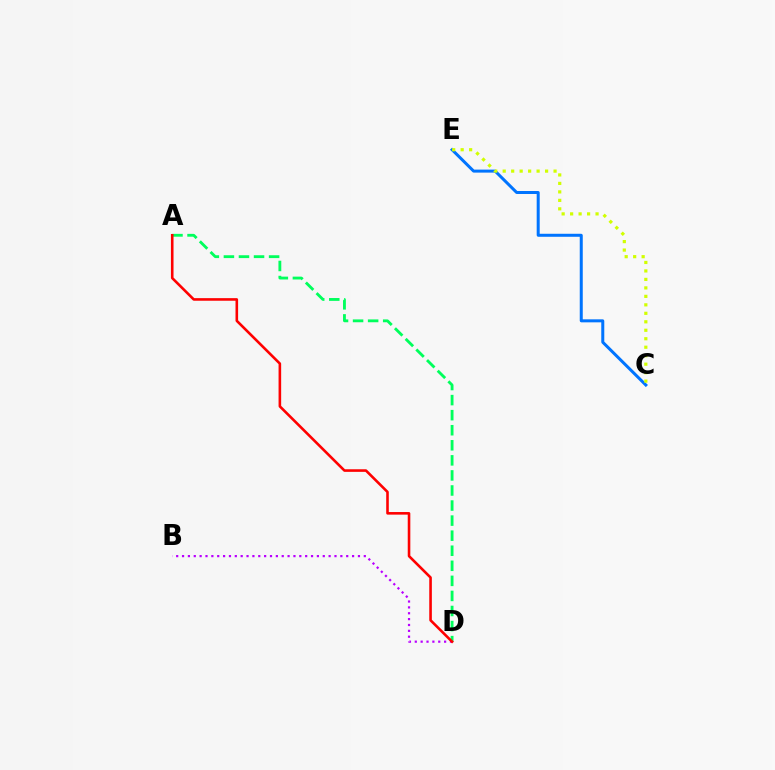{('A', 'D'): [{'color': '#00ff5c', 'line_style': 'dashed', 'thickness': 2.05}, {'color': '#ff0000', 'line_style': 'solid', 'thickness': 1.87}], ('C', 'E'): [{'color': '#0074ff', 'line_style': 'solid', 'thickness': 2.16}, {'color': '#d1ff00', 'line_style': 'dotted', 'thickness': 2.3}], ('B', 'D'): [{'color': '#b900ff', 'line_style': 'dotted', 'thickness': 1.59}]}